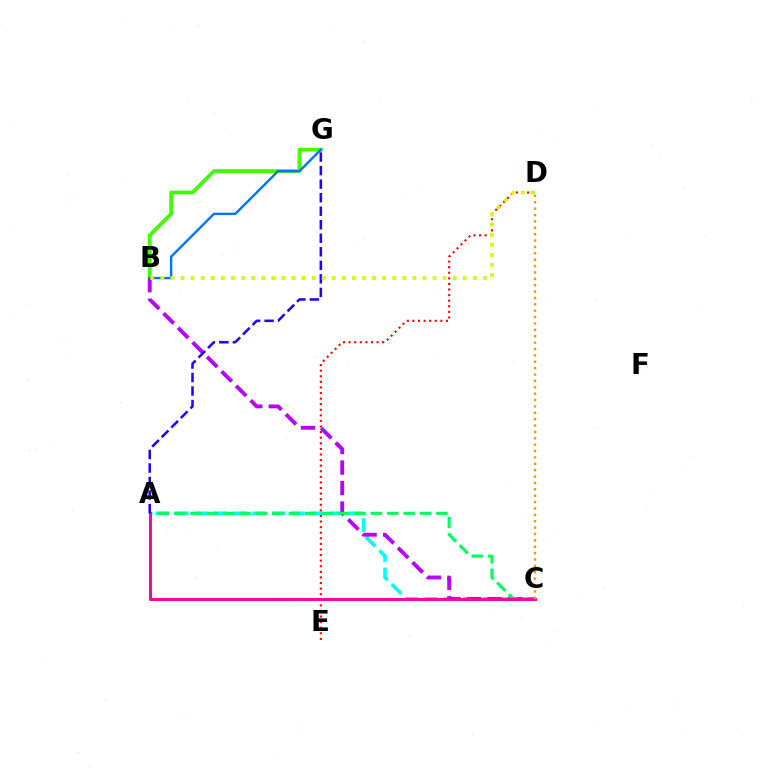{('A', 'C'): [{'color': '#00fff6', 'line_style': 'dashed', 'thickness': 2.63}, {'color': '#00ff5c', 'line_style': 'dashed', 'thickness': 2.23}, {'color': '#ff00ac', 'line_style': 'solid', 'thickness': 2.13}], ('B', 'G'): [{'color': '#3dff00', 'line_style': 'solid', 'thickness': 2.69}, {'color': '#0074ff', 'line_style': 'solid', 'thickness': 1.72}], ('B', 'C'): [{'color': '#b900ff', 'line_style': 'dashed', 'thickness': 2.79}], ('D', 'E'): [{'color': '#ff0000', 'line_style': 'dotted', 'thickness': 1.52}], ('A', 'G'): [{'color': '#2500ff', 'line_style': 'dashed', 'thickness': 1.84}], ('C', 'D'): [{'color': '#ff9400', 'line_style': 'dotted', 'thickness': 1.73}], ('B', 'D'): [{'color': '#d1ff00', 'line_style': 'dotted', 'thickness': 2.74}]}